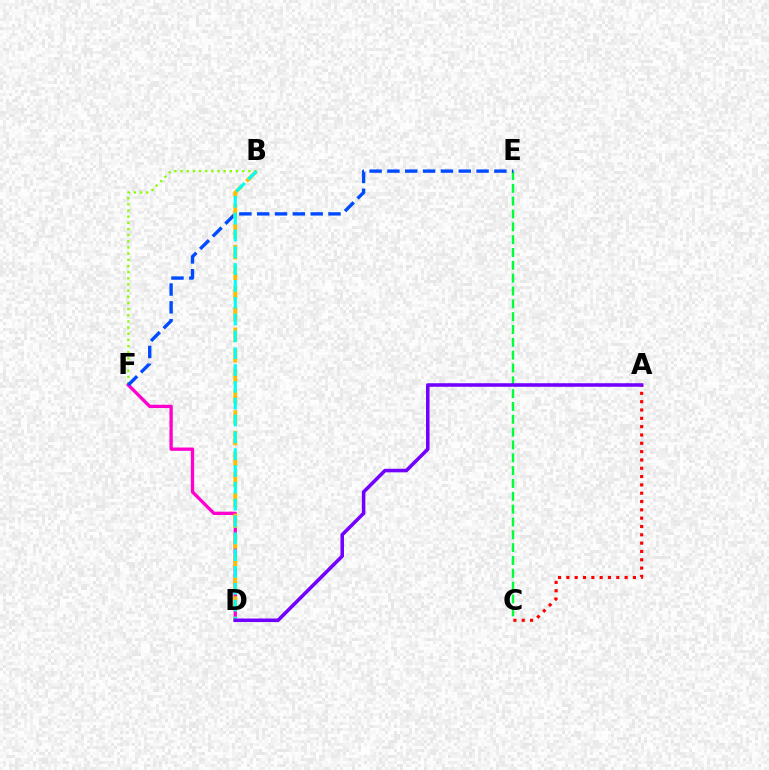{('C', 'E'): [{'color': '#00ff39', 'line_style': 'dashed', 'thickness': 1.74}], ('B', 'F'): [{'color': '#84ff00', 'line_style': 'dotted', 'thickness': 1.67}], ('D', 'F'): [{'color': '#ff00cf', 'line_style': 'solid', 'thickness': 2.38}], ('E', 'F'): [{'color': '#004bff', 'line_style': 'dashed', 'thickness': 2.42}], ('A', 'C'): [{'color': '#ff0000', 'line_style': 'dotted', 'thickness': 2.26}], ('B', 'D'): [{'color': '#ffbd00', 'line_style': 'dashed', 'thickness': 2.81}, {'color': '#00fff6', 'line_style': 'dashed', 'thickness': 2.29}], ('A', 'D'): [{'color': '#7200ff', 'line_style': 'solid', 'thickness': 2.55}]}